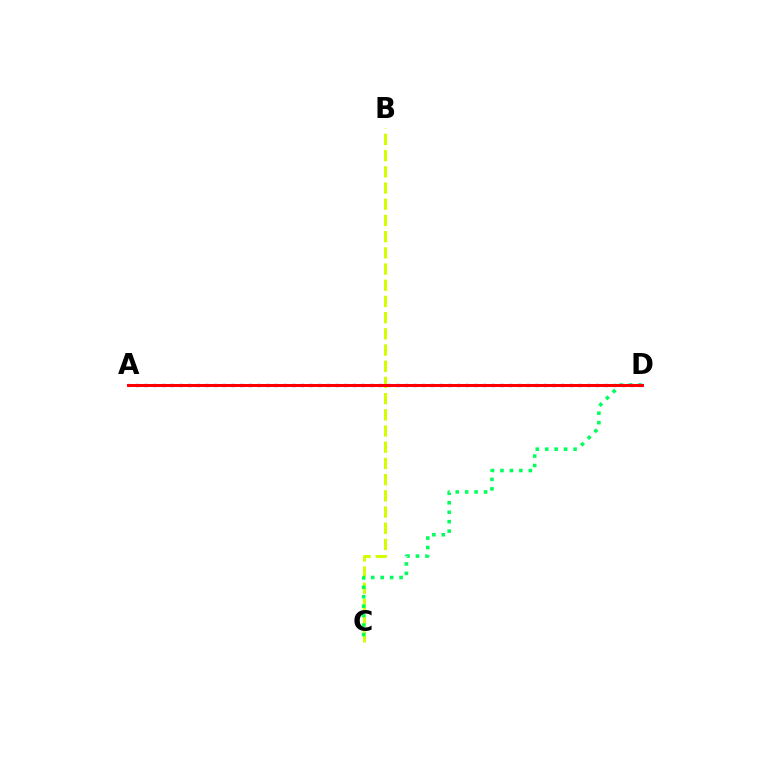{('B', 'C'): [{'color': '#d1ff00', 'line_style': 'dashed', 'thickness': 2.2}], ('C', 'D'): [{'color': '#00ff5c', 'line_style': 'dotted', 'thickness': 2.57}], ('A', 'D'): [{'color': '#b900ff', 'line_style': 'solid', 'thickness': 1.98}, {'color': '#0074ff', 'line_style': 'dotted', 'thickness': 2.36}, {'color': '#ff0000', 'line_style': 'solid', 'thickness': 2.13}]}